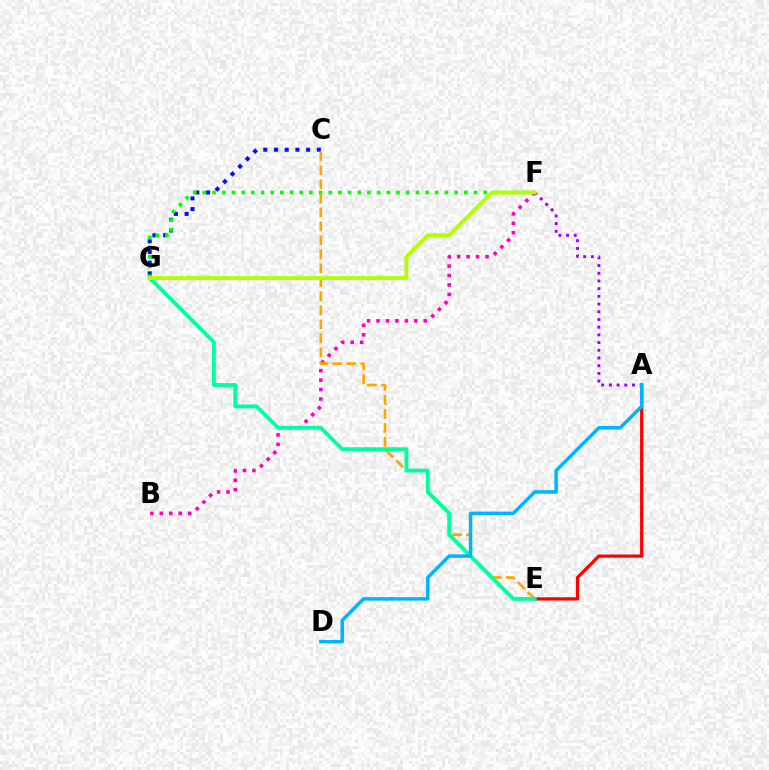{('C', 'G'): [{'color': '#0010ff', 'line_style': 'dotted', 'thickness': 2.91}], ('F', 'G'): [{'color': '#08ff00', 'line_style': 'dotted', 'thickness': 2.63}, {'color': '#b3ff00', 'line_style': 'solid', 'thickness': 2.78}], ('B', 'F'): [{'color': '#ff00bd', 'line_style': 'dotted', 'thickness': 2.57}], ('A', 'E'): [{'color': '#ff0000', 'line_style': 'solid', 'thickness': 2.32}], ('C', 'E'): [{'color': '#ffa500', 'line_style': 'dashed', 'thickness': 1.9}], ('E', 'G'): [{'color': '#00ff9d', 'line_style': 'solid', 'thickness': 2.77}], ('A', 'F'): [{'color': '#9b00ff', 'line_style': 'dotted', 'thickness': 2.09}], ('A', 'D'): [{'color': '#00b5ff', 'line_style': 'solid', 'thickness': 2.51}]}